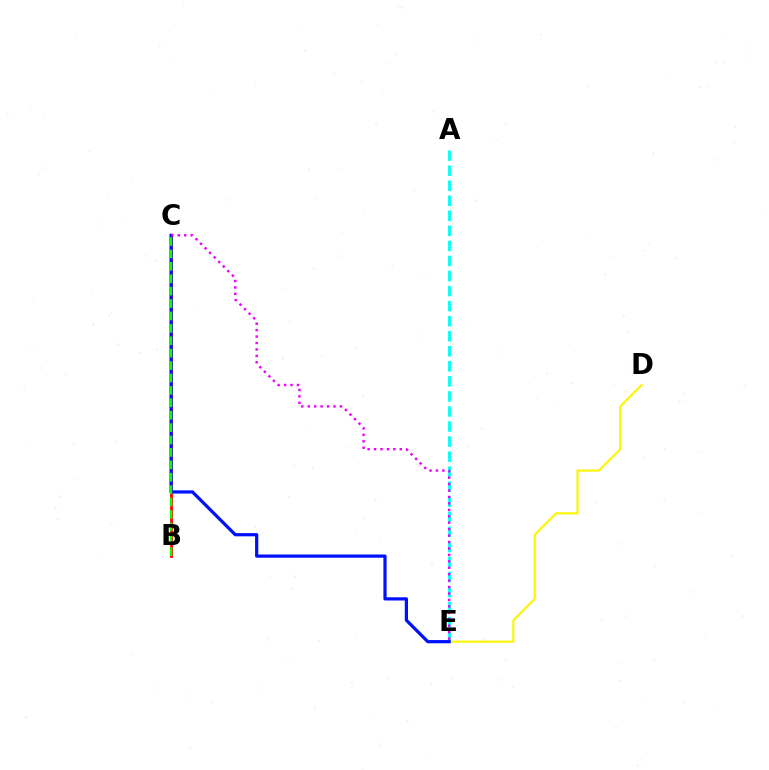{('B', 'C'): [{'color': '#ff0000', 'line_style': 'solid', 'thickness': 2.0}, {'color': '#08ff00', 'line_style': 'dashed', 'thickness': 1.69}], ('A', 'E'): [{'color': '#00fff6', 'line_style': 'dashed', 'thickness': 2.04}], ('D', 'E'): [{'color': '#fcf500', 'line_style': 'solid', 'thickness': 1.53}], ('C', 'E'): [{'color': '#0010ff', 'line_style': 'solid', 'thickness': 2.31}, {'color': '#ee00ff', 'line_style': 'dotted', 'thickness': 1.75}]}